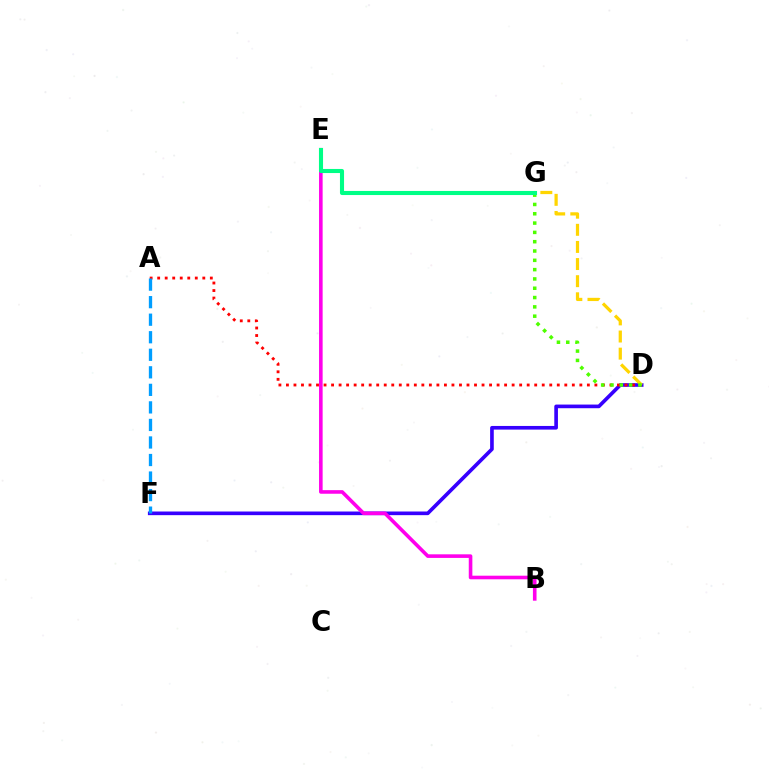{('D', 'F'): [{'color': '#3700ff', 'line_style': 'solid', 'thickness': 2.63}], ('A', 'D'): [{'color': '#ff0000', 'line_style': 'dotted', 'thickness': 2.04}], ('D', 'G'): [{'color': '#ffd500', 'line_style': 'dashed', 'thickness': 2.33}, {'color': '#4fff00', 'line_style': 'dotted', 'thickness': 2.53}], ('B', 'E'): [{'color': '#ff00ed', 'line_style': 'solid', 'thickness': 2.59}], ('E', 'G'): [{'color': '#00ff86', 'line_style': 'solid', 'thickness': 2.94}], ('A', 'F'): [{'color': '#009eff', 'line_style': 'dashed', 'thickness': 2.38}]}